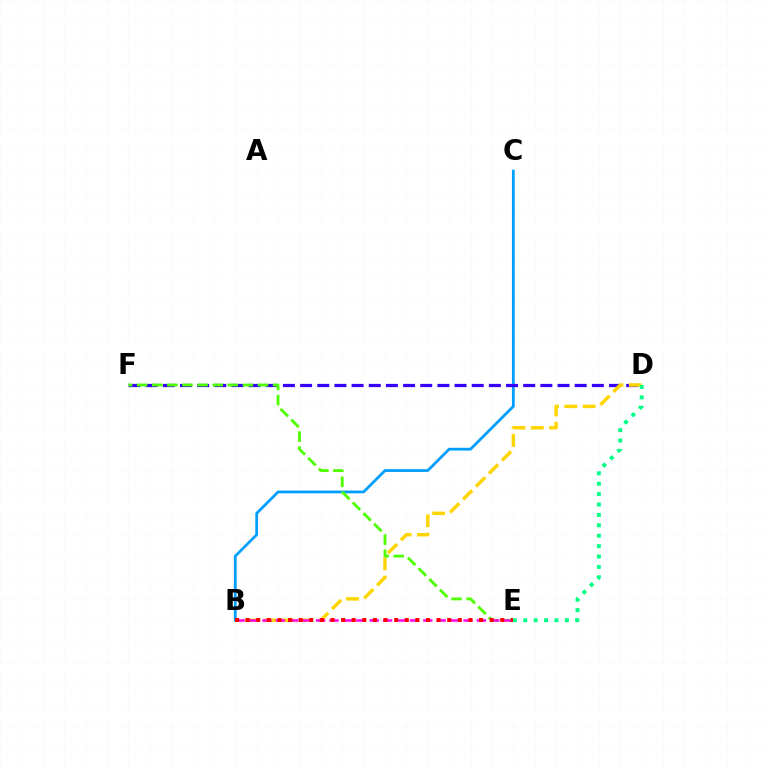{('B', 'C'): [{'color': '#009eff', 'line_style': 'solid', 'thickness': 1.99}], ('D', 'F'): [{'color': '#3700ff', 'line_style': 'dashed', 'thickness': 2.33}], ('B', 'D'): [{'color': '#ffd500', 'line_style': 'dashed', 'thickness': 2.49}], ('E', 'F'): [{'color': '#4fff00', 'line_style': 'dashed', 'thickness': 2.05}], ('B', 'E'): [{'color': '#ff00ed', 'line_style': 'dashed', 'thickness': 1.82}, {'color': '#ff0000', 'line_style': 'dotted', 'thickness': 2.88}], ('D', 'E'): [{'color': '#00ff86', 'line_style': 'dotted', 'thickness': 2.83}]}